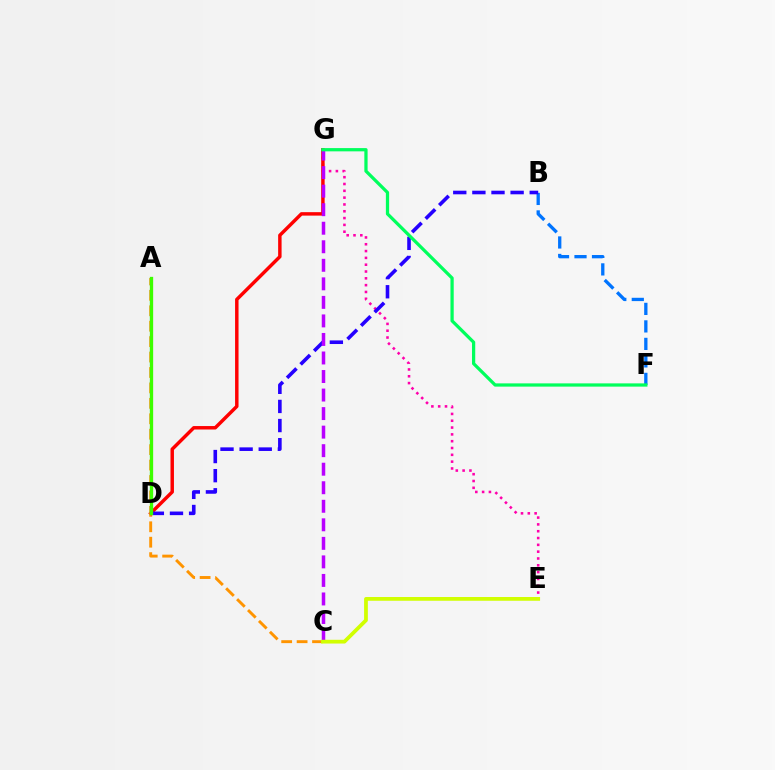{('E', 'G'): [{'color': '#ff00ac', 'line_style': 'dotted', 'thickness': 1.85}], ('D', 'G'): [{'color': '#ff0000', 'line_style': 'solid', 'thickness': 2.49}], ('A', 'C'): [{'color': '#ff9400', 'line_style': 'dashed', 'thickness': 2.1}], ('B', 'F'): [{'color': '#0074ff', 'line_style': 'dashed', 'thickness': 2.38}], ('B', 'D'): [{'color': '#2500ff', 'line_style': 'dashed', 'thickness': 2.6}], ('A', 'D'): [{'color': '#00fff6', 'line_style': 'dashed', 'thickness': 1.55}, {'color': '#3dff00', 'line_style': 'solid', 'thickness': 2.38}], ('C', 'G'): [{'color': '#b900ff', 'line_style': 'dashed', 'thickness': 2.52}], ('C', 'E'): [{'color': '#d1ff00', 'line_style': 'solid', 'thickness': 2.7}], ('F', 'G'): [{'color': '#00ff5c', 'line_style': 'solid', 'thickness': 2.34}]}